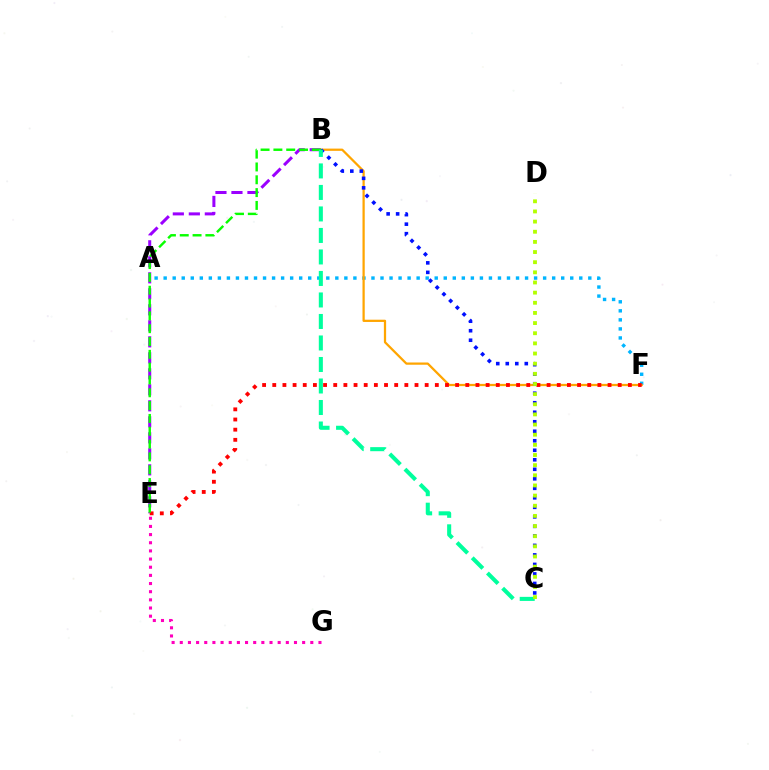{('B', 'E'): [{'color': '#9b00ff', 'line_style': 'dashed', 'thickness': 2.17}, {'color': '#08ff00', 'line_style': 'dashed', 'thickness': 1.74}], ('A', 'F'): [{'color': '#00b5ff', 'line_style': 'dotted', 'thickness': 2.45}], ('B', 'F'): [{'color': '#ffa500', 'line_style': 'solid', 'thickness': 1.62}], ('E', 'F'): [{'color': '#ff0000', 'line_style': 'dotted', 'thickness': 2.76}], ('B', 'C'): [{'color': '#0010ff', 'line_style': 'dotted', 'thickness': 2.58}, {'color': '#00ff9d', 'line_style': 'dashed', 'thickness': 2.92}], ('C', 'D'): [{'color': '#b3ff00', 'line_style': 'dotted', 'thickness': 2.76}], ('E', 'G'): [{'color': '#ff00bd', 'line_style': 'dotted', 'thickness': 2.22}]}